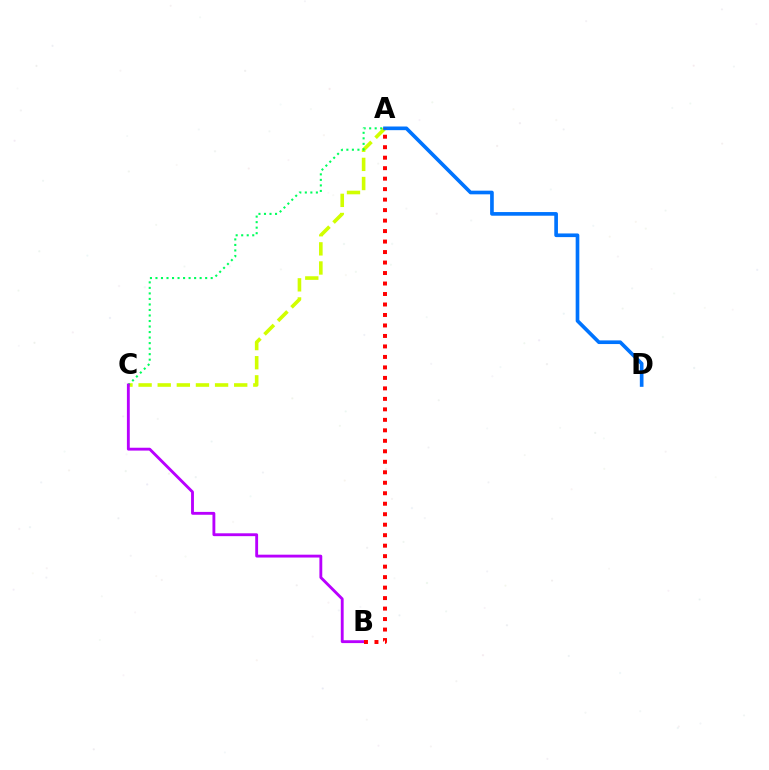{('A', 'C'): [{'color': '#d1ff00', 'line_style': 'dashed', 'thickness': 2.6}, {'color': '#00ff5c', 'line_style': 'dotted', 'thickness': 1.5}], ('A', 'D'): [{'color': '#0074ff', 'line_style': 'solid', 'thickness': 2.63}], ('B', 'C'): [{'color': '#b900ff', 'line_style': 'solid', 'thickness': 2.06}], ('A', 'B'): [{'color': '#ff0000', 'line_style': 'dotted', 'thickness': 2.85}]}